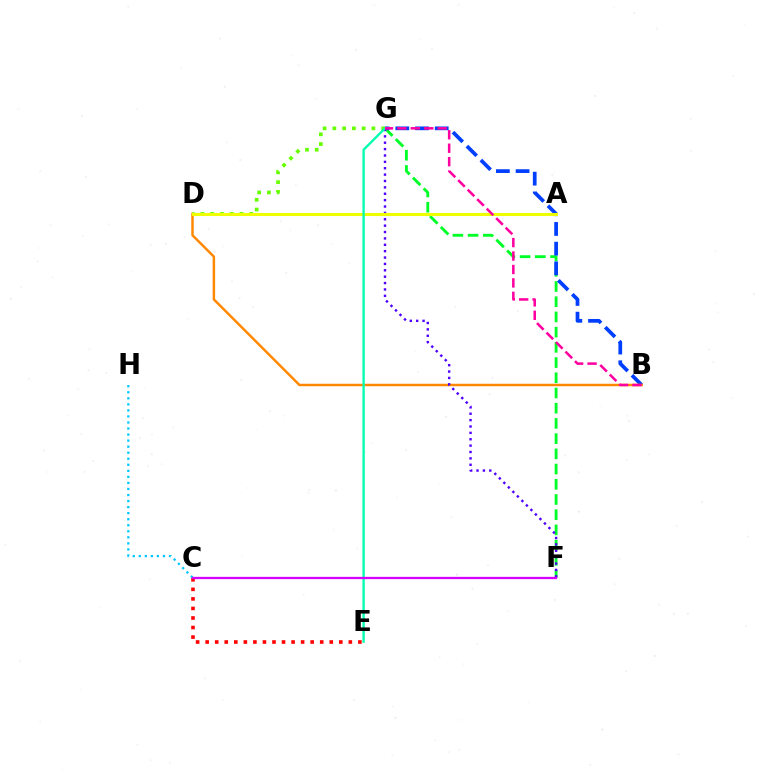{('F', 'G'): [{'color': '#00ff27', 'line_style': 'dashed', 'thickness': 2.07}, {'color': '#4f00ff', 'line_style': 'dotted', 'thickness': 1.73}], ('C', 'E'): [{'color': '#ff0000', 'line_style': 'dotted', 'thickness': 2.59}], ('B', 'G'): [{'color': '#003fff', 'line_style': 'dashed', 'thickness': 2.68}, {'color': '#ff00a0', 'line_style': 'dashed', 'thickness': 1.83}], ('B', 'D'): [{'color': '#ff8800', 'line_style': 'solid', 'thickness': 1.78}], ('D', 'G'): [{'color': '#66ff00', 'line_style': 'dotted', 'thickness': 2.65}], ('A', 'D'): [{'color': '#eeff00', 'line_style': 'solid', 'thickness': 2.22}], ('E', 'G'): [{'color': '#00ffaf', 'line_style': 'solid', 'thickness': 1.68}], ('C', 'H'): [{'color': '#00c7ff', 'line_style': 'dotted', 'thickness': 1.64}], ('C', 'F'): [{'color': '#d600ff', 'line_style': 'solid', 'thickness': 1.65}]}